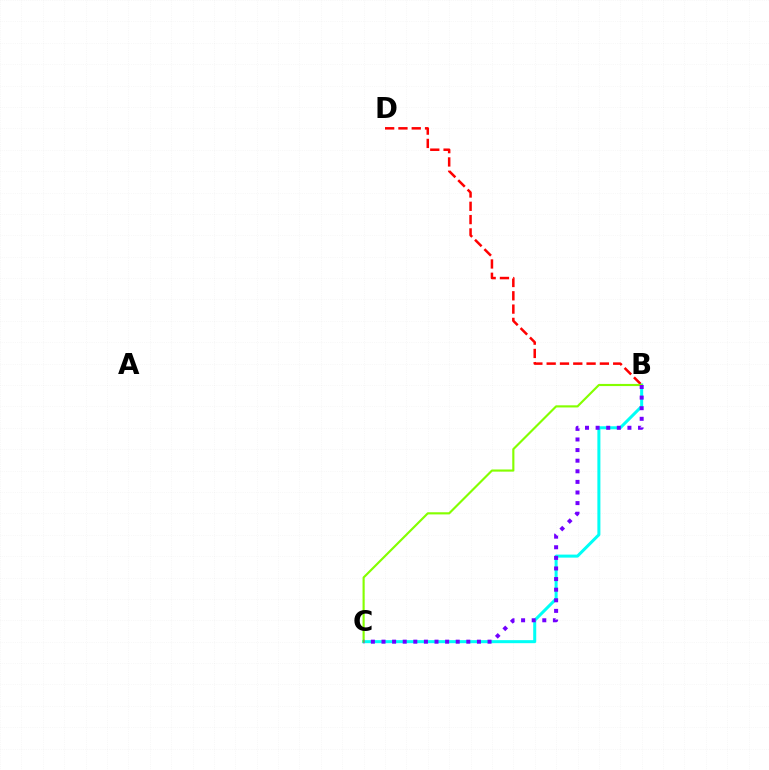{('B', 'C'): [{'color': '#00fff6', 'line_style': 'solid', 'thickness': 2.18}, {'color': '#84ff00', 'line_style': 'solid', 'thickness': 1.55}, {'color': '#7200ff', 'line_style': 'dotted', 'thickness': 2.88}], ('B', 'D'): [{'color': '#ff0000', 'line_style': 'dashed', 'thickness': 1.81}]}